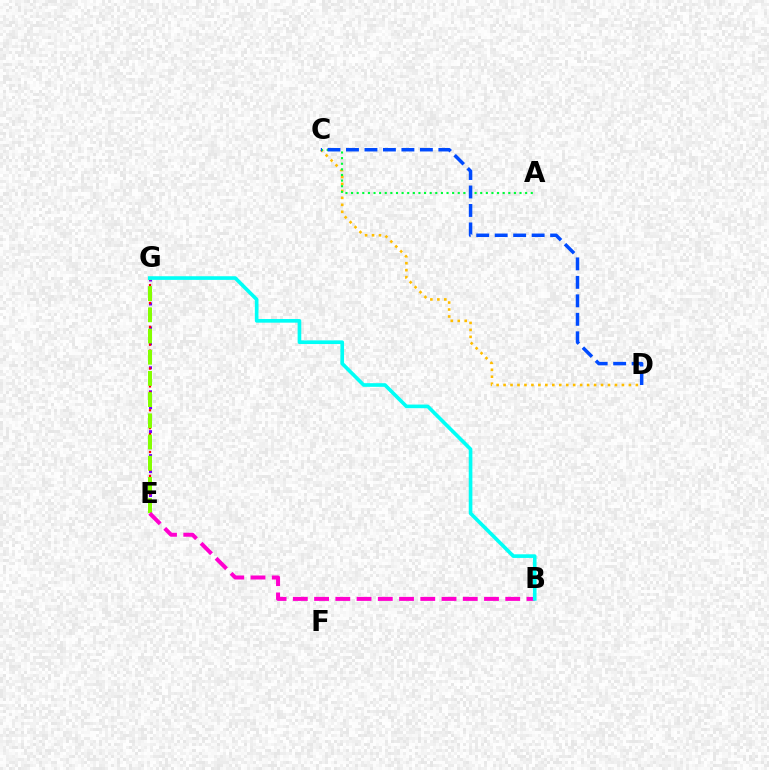{('E', 'G'): [{'color': '#7200ff', 'line_style': 'dotted', 'thickness': 2.17}, {'color': '#ff0000', 'line_style': 'dotted', 'thickness': 1.62}, {'color': '#84ff00', 'line_style': 'dashed', 'thickness': 2.88}], ('C', 'D'): [{'color': '#ffbd00', 'line_style': 'dotted', 'thickness': 1.89}, {'color': '#004bff', 'line_style': 'dashed', 'thickness': 2.51}], ('A', 'C'): [{'color': '#00ff39', 'line_style': 'dotted', 'thickness': 1.53}], ('B', 'E'): [{'color': '#ff00cf', 'line_style': 'dashed', 'thickness': 2.89}], ('B', 'G'): [{'color': '#00fff6', 'line_style': 'solid', 'thickness': 2.62}]}